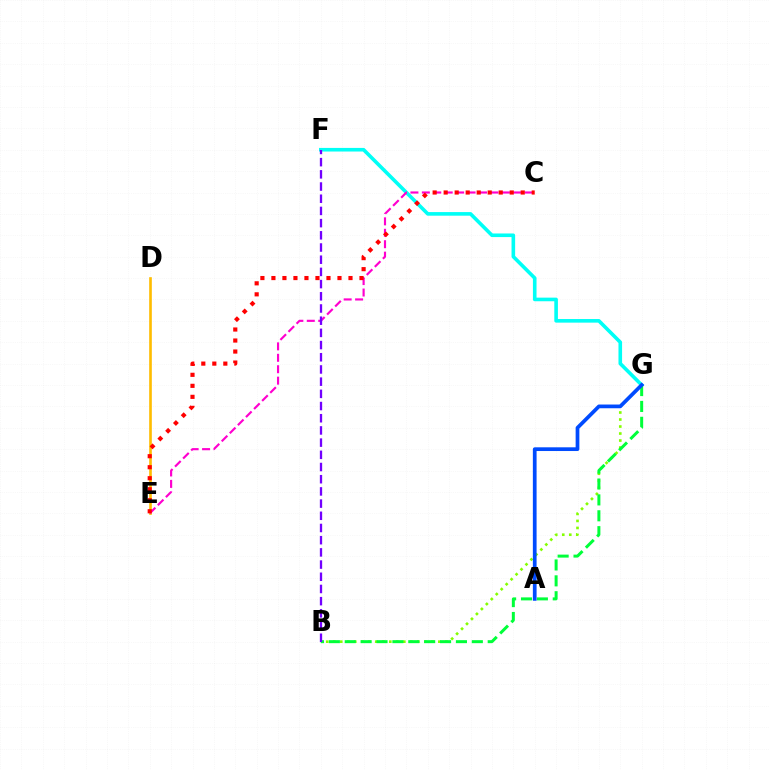{('B', 'G'): [{'color': '#84ff00', 'line_style': 'dotted', 'thickness': 1.9}, {'color': '#00ff39', 'line_style': 'dashed', 'thickness': 2.16}], ('D', 'E'): [{'color': '#ffbd00', 'line_style': 'solid', 'thickness': 1.9}], ('F', 'G'): [{'color': '#00fff6', 'line_style': 'solid', 'thickness': 2.6}], ('C', 'E'): [{'color': '#ff00cf', 'line_style': 'dashed', 'thickness': 1.55}, {'color': '#ff0000', 'line_style': 'dotted', 'thickness': 2.99}], ('A', 'G'): [{'color': '#004bff', 'line_style': 'solid', 'thickness': 2.68}], ('B', 'F'): [{'color': '#7200ff', 'line_style': 'dashed', 'thickness': 1.66}]}